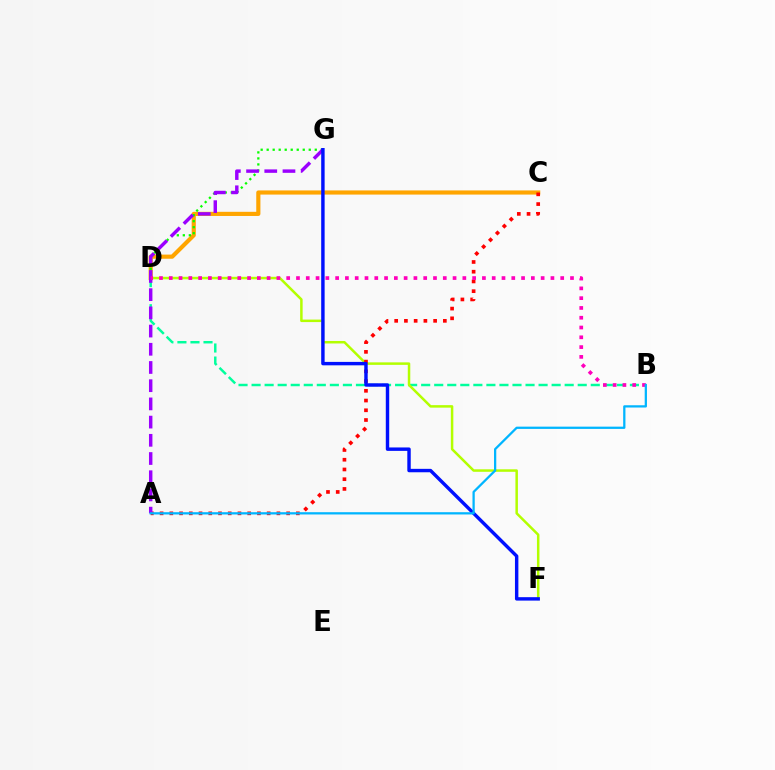{('B', 'D'): [{'color': '#00ff9d', 'line_style': 'dashed', 'thickness': 1.77}, {'color': '#ff00bd', 'line_style': 'dotted', 'thickness': 2.66}], ('C', 'D'): [{'color': '#ffa500', 'line_style': 'solid', 'thickness': 2.99}], ('D', 'F'): [{'color': '#b3ff00', 'line_style': 'solid', 'thickness': 1.8}], ('A', 'C'): [{'color': '#ff0000', 'line_style': 'dotted', 'thickness': 2.64}], ('D', 'G'): [{'color': '#08ff00', 'line_style': 'dotted', 'thickness': 1.63}], ('A', 'G'): [{'color': '#9b00ff', 'line_style': 'dashed', 'thickness': 2.47}], ('F', 'G'): [{'color': '#0010ff', 'line_style': 'solid', 'thickness': 2.46}], ('A', 'B'): [{'color': '#00b5ff', 'line_style': 'solid', 'thickness': 1.63}]}